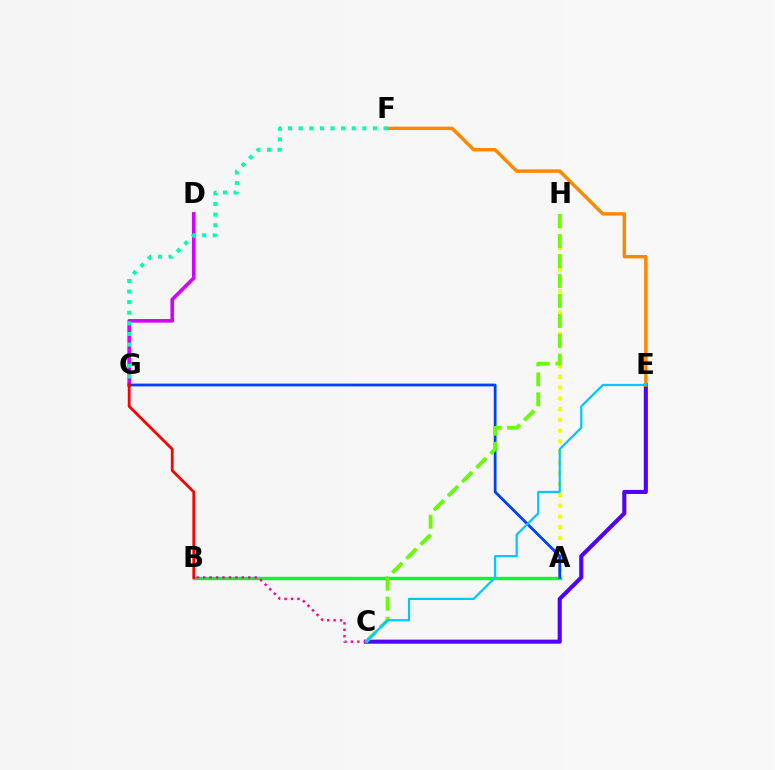{('C', 'E'): [{'color': '#4f00ff', 'line_style': 'solid', 'thickness': 2.93}, {'color': '#00c7ff', 'line_style': 'solid', 'thickness': 1.59}], ('D', 'G'): [{'color': '#d600ff', 'line_style': 'solid', 'thickness': 2.59}], ('A', 'H'): [{'color': '#eeff00', 'line_style': 'dotted', 'thickness': 2.91}], ('A', 'B'): [{'color': '#00ff27', 'line_style': 'solid', 'thickness': 2.46}], ('A', 'G'): [{'color': '#003fff', 'line_style': 'solid', 'thickness': 2.0}], ('C', 'H'): [{'color': '#66ff00', 'line_style': 'dashed', 'thickness': 2.71}], ('B', 'C'): [{'color': '#ff00a0', 'line_style': 'dotted', 'thickness': 1.75}], ('E', 'F'): [{'color': '#ff8800', 'line_style': 'solid', 'thickness': 2.46}], ('F', 'G'): [{'color': '#00ffaf', 'line_style': 'dotted', 'thickness': 2.88}], ('B', 'G'): [{'color': '#ff0000', 'line_style': 'solid', 'thickness': 1.99}]}